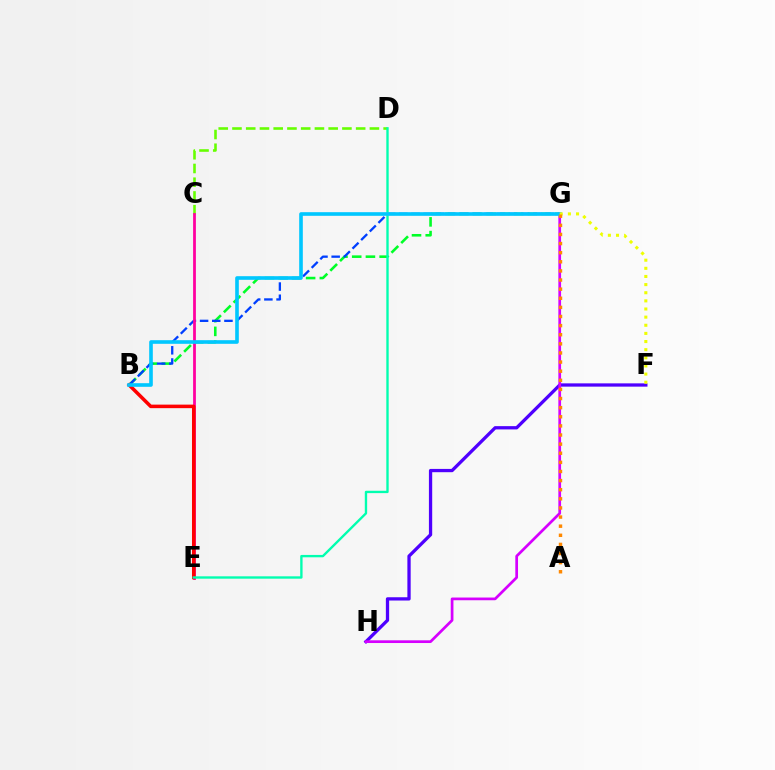{('C', 'D'): [{'color': '#66ff00', 'line_style': 'dashed', 'thickness': 1.87}], ('F', 'H'): [{'color': '#4f00ff', 'line_style': 'solid', 'thickness': 2.36}], ('B', 'G'): [{'color': '#00ff27', 'line_style': 'dashed', 'thickness': 1.86}, {'color': '#003fff', 'line_style': 'dashed', 'thickness': 1.66}, {'color': '#00c7ff', 'line_style': 'solid', 'thickness': 2.61}], ('C', 'E'): [{'color': '#ff00a0', 'line_style': 'solid', 'thickness': 2.0}], ('B', 'E'): [{'color': '#ff0000', 'line_style': 'solid', 'thickness': 2.54}], ('D', 'E'): [{'color': '#00ffaf', 'line_style': 'solid', 'thickness': 1.7}], ('G', 'H'): [{'color': '#d600ff', 'line_style': 'solid', 'thickness': 1.95}], ('F', 'G'): [{'color': '#eeff00', 'line_style': 'dotted', 'thickness': 2.21}], ('A', 'G'): [{'color': '#ff8800', 'line_style': 'dotted', 'thickness': 2.48}]}